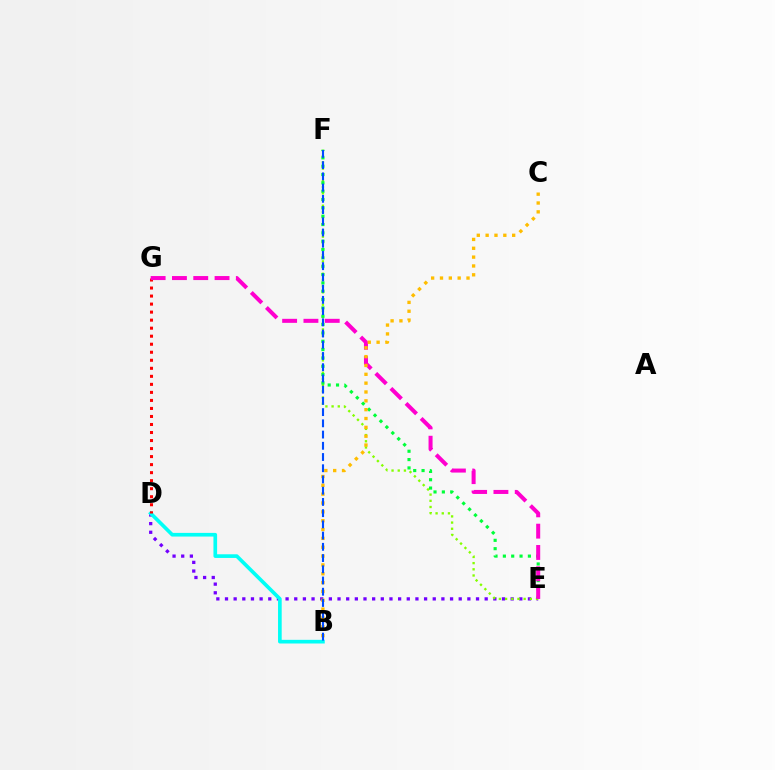{('D', 'E'): [{'color': '#7200ff', 'line_style': 'dotted', 'thickness': 2.35}], ('B', 'D'): [{'color': '#00fff6', 'line_style': 'solid', 'thickness': 2.64}], ('D', 'G'): [{'color': '#ff0000', 'line_style': 'dotted', 'thickness': 2.18}], ('E', 'F'): [{'color': '#84ff00', 'line_style': 'dotted', 'thickness': 1.68}, {'color': '#00ff39', 'line_style': 'dotted', 'thickness': 2.27}], ('E', 'G'): [{'color': '#ff00cf', 'line_style': 'dashed', 'thickness': 2.89}], ('B', 'C'): [{'color': '#ffbd00', 'line_style': 'dotted', 'thickness': 2.4}], ('B', 'F'): [{'color': '#004bff', 'line_style': 'dashed', 'thickness': 1.53}]}